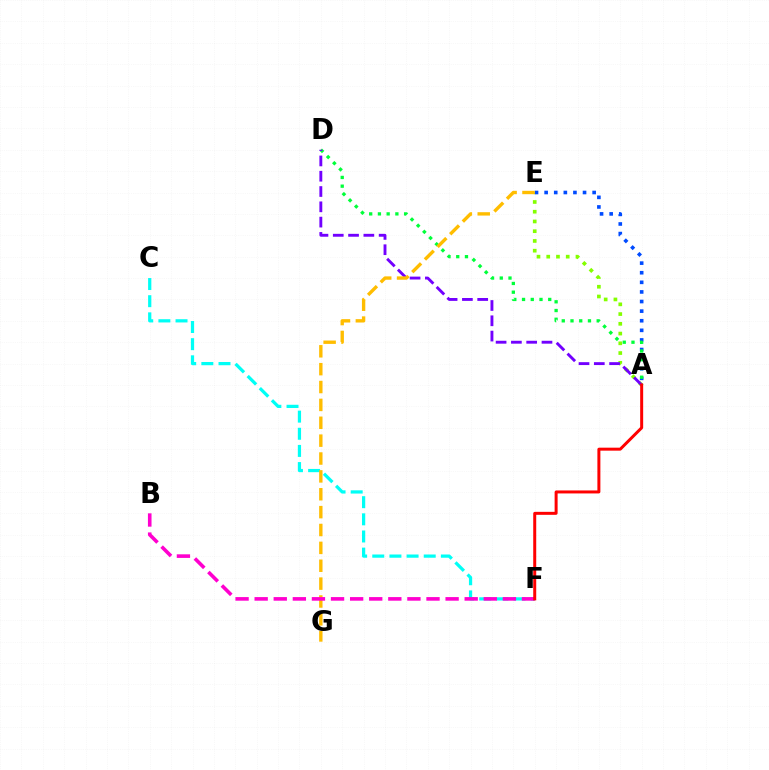{('A', 'E'): [{'color': '#84ff00', 'line_style': 'dotted', 'thickness': 2.65}, {'color': '#004bff', 'line_style': 'dotted', 'thickness': 2.61}], ('C', 'F'): [{'color': '#00fff6', 'line_style': 'dashed', 'thickness': 2.33}], ('A', 'D'): [{'color': '#00ff39', 'line_style': 'dotted', 'thickness': 2.37}, {'color': '#7200ff', 'line_style': 'dashed', 'thickness': 2.08}], ('E', 'G'): [{'color': '#ffbd00', 'line_style': 'dashed', 'thickness': 2.43}], ('B', 'F'): [{'color': '#ff00cf', 'line_style': 'dashed', 'thickness': 2.59}], ('A', 'F'): [{'color': '#ff0000', 'line_style': 'solid', 'thickness': 2.15}]}